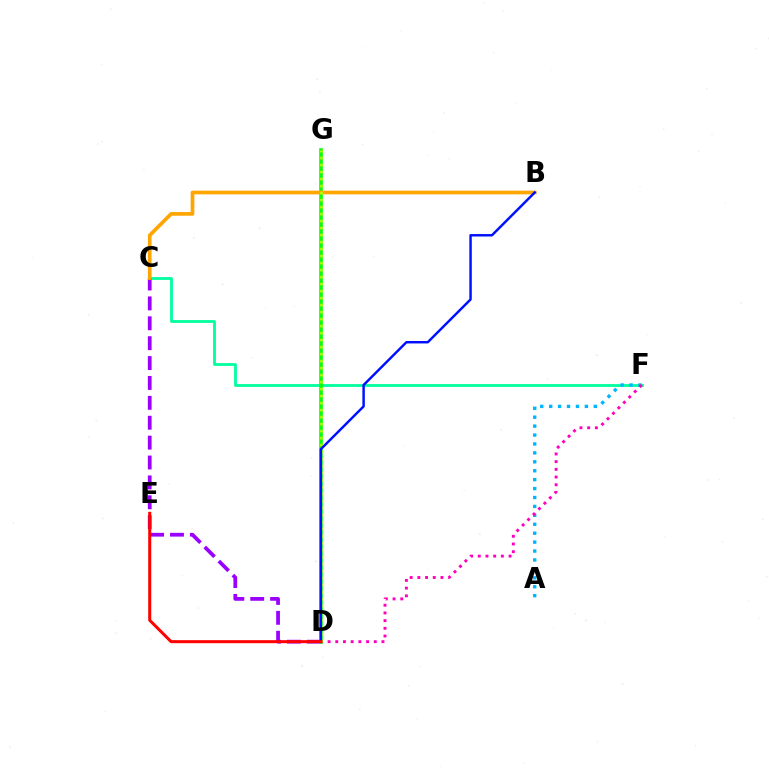{('C', 'F'): [{'color': '#00ff9d', 'line_style': 'solid', 'thickness': 2.01}], ('C', 'D'): [{'color': '#9b00ff', 'line_style': 'dashed', 'thickness': 2.7}], ('D', 'G'): [{'color': '#08ff00', 'line_style': 'solid', 'thickness': 2.57}, {'color': '#b3ff00', 'line_style': 'dotted', 'thickness': 1.9}], ('B', 'C'): [{'color': '#ffa500', 'line_style': 'solid', 'thickness': 2.65}], ('A', 'F'): [{'color': '#00b5ff', 'line_style': 'dotted', 'thickness': 2.42}], ('D', 'F'): [{'color': '#ff00bd', 'line_style': 'dotted', 'thickness': 2.09}], ('B', 'D'): [{'color': '#0010ff', 'line_style': 'solid', 'thickness': 1.77}], ('D', 'E'): [{'color': '#ff0000', 'line_style': 'solid', 'thickness': 2.18}]}